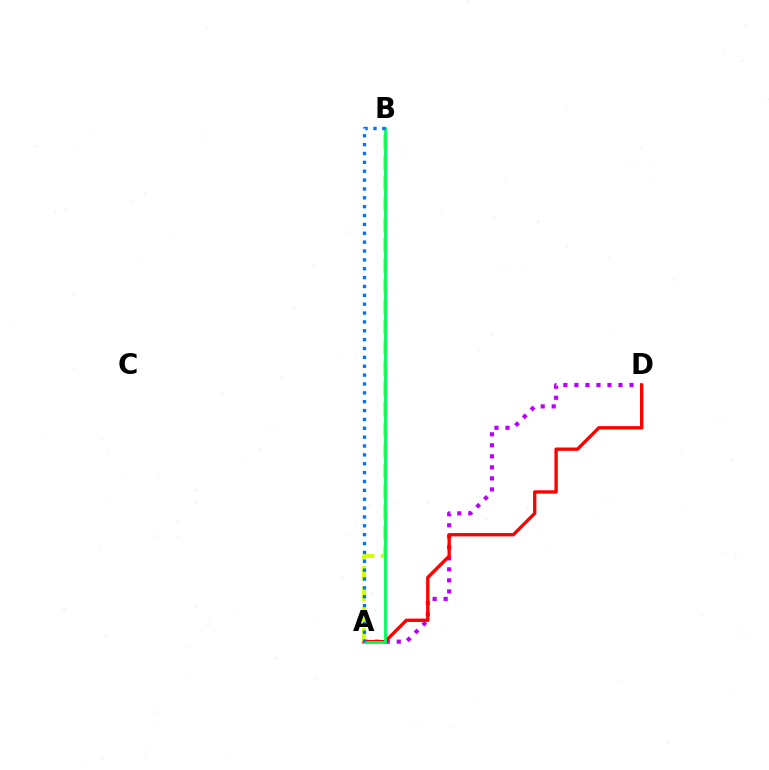{('A', 'D'): [{'color': '#b900ff', 'line_style': 'dotted', 'thickness': 2.99}, {'color': '#ff0000', 'line_style': 'solid', 'thickness': 2.4}], ('A', 'B'): [{'color': '#d1ff00', 'line_style': 'dashed', 'thickness': 2.79}, {'color': '#00ff5c', 'line_style': 'solid', 'thickness': 2.03}, {'color': '#0074ff', 'line_style': 'dotted', 'thickness': 2.41}]}